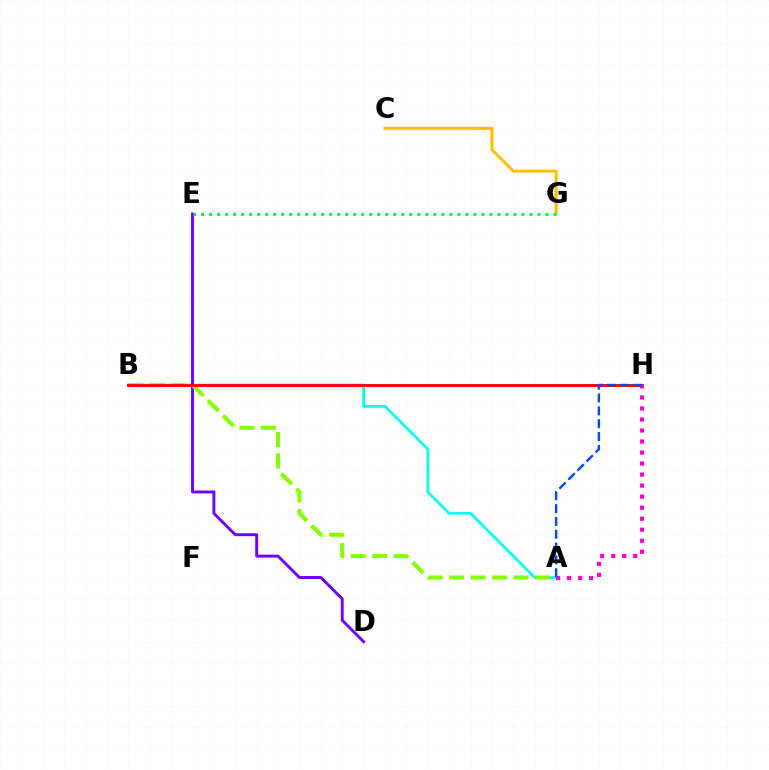{('A', 'B'): [{'color': '#00fff6', 'line_style': 'solid', 'thickness': 1.97}, {'color': '#84ff00', 'line_style': 'dashed', 'thickness': 2.92}], ('D', 'E'): [{'color': '#7200ff', 'line_style': 'solid', 'thickness': 2.1}], ('C', 'G'): [{'color': '#ffbd00', 'line_style': 'solid', 'thickness': 2.15}], ('E', 'G'): [{'color': '#00ff39', 'line_style': 'dotted', 'thickness': 2.18}], ('B', 'H'): [{'color': '#ff0000', 'line_style': 'solid', 'thickness': 2.07}], ('A', 'H'): [{'color': '#ff00cf', 'line_style': 'dotted', 'thickness': 2.99}, {'color': '#004bff', 'line_style': 'dashed', 'thickness': 1.74}]}